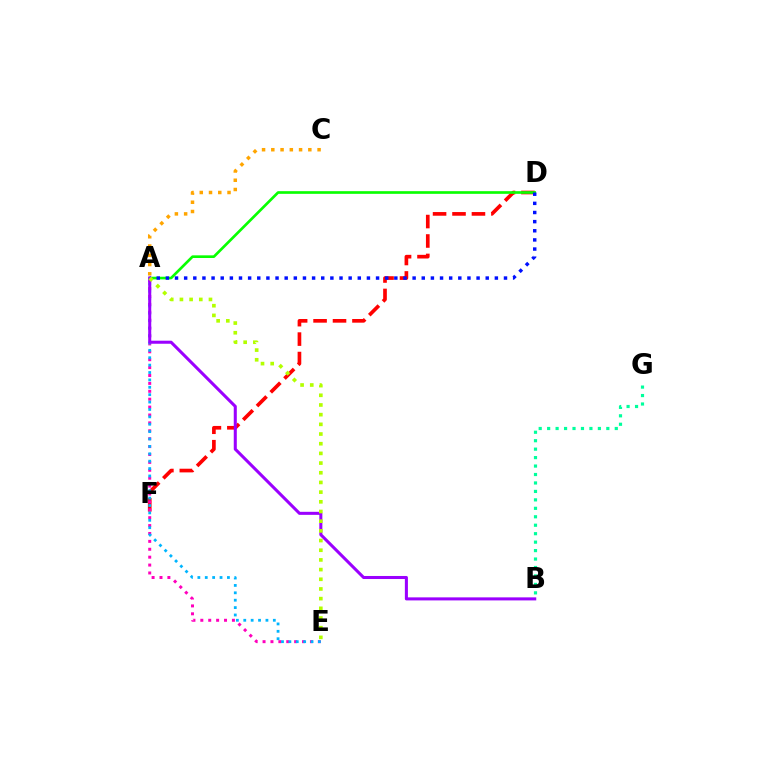{('D', 'F'): [{'color': '#ff0000', 'line_style': 'dashed', 'thickness': 2.64}], ('A', 'E'): [{'color': '#ff00bd', 'line_style': 'dotted', 'thickness': 2.15}, {'color': '#00b5ff', 'line_style': 'dotted', 'thickness': 2.01}, {'color': '#b3ff00', 'line_style': 'dotted', 'thickness': 2.63}], ('A', 'D'): [{'color': '#08ff00', 'line_style': 'solid', 'thickness': 1.92}, {'color': '#0010ff', 'line_style': 'dotted', 'thickness': 2.48}], ('A', 'B'): [{'color': '#9b00ff', 'line_style': 'solid', 'thickness': 2.19}], ('A', 'C'): [{'color': '#ffa500', 'line_style': 'dotted', 'thickness': 2.51}], ('B', 'G'): [{'color': '#00ff9d', 'line_style': 'dotted', 'thickness': 2.3}]}